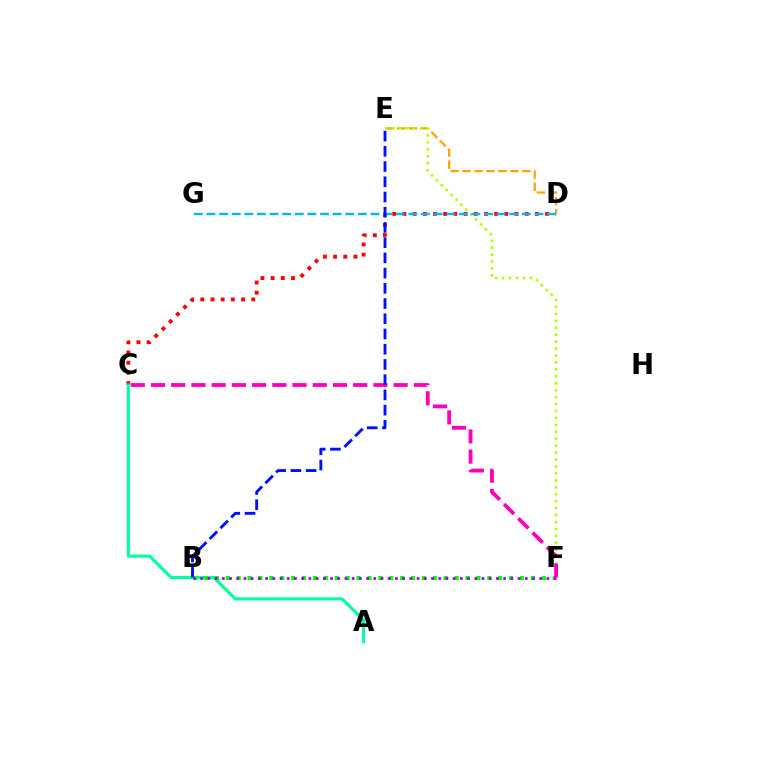{('C', 'D'): [{'color': '#ff0000', 'line_style': 'dotted', 'thickness': 2.77}], ('D', 'E'): [{'color': '#ffa500', 'line_style': 'dashed', 'thickness': 1.62}], ('E', 'F'): [{'color': '#b3ff00', 'line_style': 'dotted', 'thickness': 1.89}], ('A', 'C'): [{'color': '#00ff9d', 'line_style': 'solid', 'thickness': 2.24}], ('B', 'F'): [{'color': '#08ff00', 'line_style': 'dotted', 'thickness': 2.96}, {'color': '#9b00ff', 'line_style': 'dotted', 'thickness': 1.96}], ('D', 'G'): [{'color': '#00b5ff', 'line_style': 'dashed', 'thickness': 1.71}], ('C', 'F'): [{'color': '#ff00bd', 'line_style': 'dashed', 'thickness': 2.75}], ('B', 'E'): [{'color': '#0010ff', 'line_style': 'dashed', 'thickness': 2.07}]}